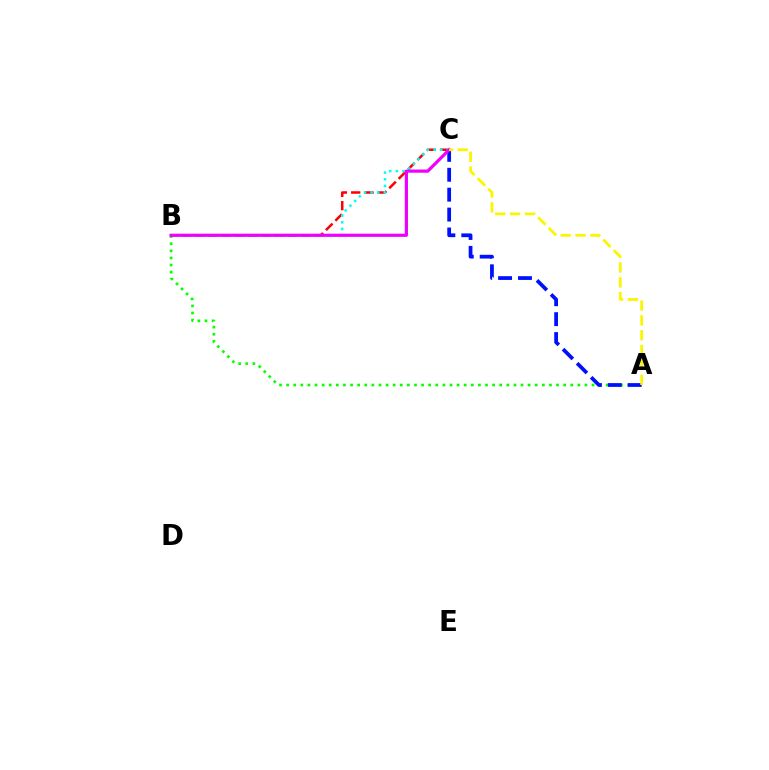{('B', 'C'): [{'color': '#ff0000', 'line_style': 'dashed', 'thickness': 1.81}, {'color': '#00fff6', 'line_style': 'dotted', 'thickness': 1.81}, {'color': '#ee00ff', 'line_style': 'solid', 'thickness': 2.29}], ('A', 'B'): [{'color': '#08ff00', 'line_style': 'dotted', 'thickness': 1.93}], ('A', 'C'): [{'color': '#0010ff', 'line_style': 'dashed', 'thickness': 2.7}, {'color': '#fcf500', 'line_style': 'dashed', 'thickness': 2.02}]}